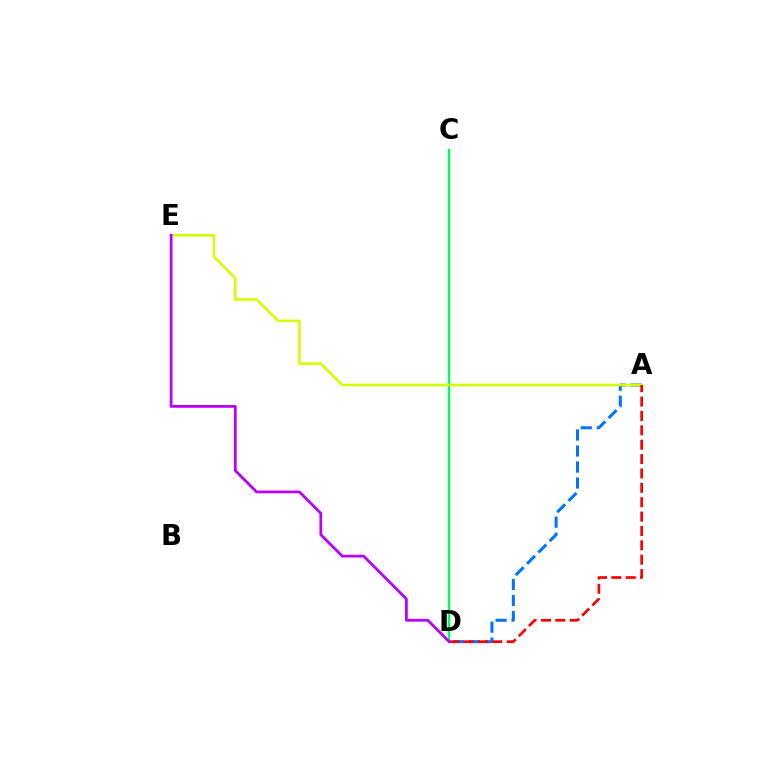{('A', 'D'): [{'color': '#0074ff', 'line_style': 'dashed', 'thickness': 2.17}, {'color': '#ff0000', 'line_style': 'dashed', 'thickness': 1.95}], ('C', 'D'): [{'color': '#00ff5c', 'line_style': 'solid', 'thickness': 1.76}], ('A', 'E'): [{'color': '#d1ff00', 'line_style': 'solid', 'thickness': 1.85}], ('D', 'E'): [{'color': '#b900ff', 'line_style': 'solid', 'thickness': 1.99}]}